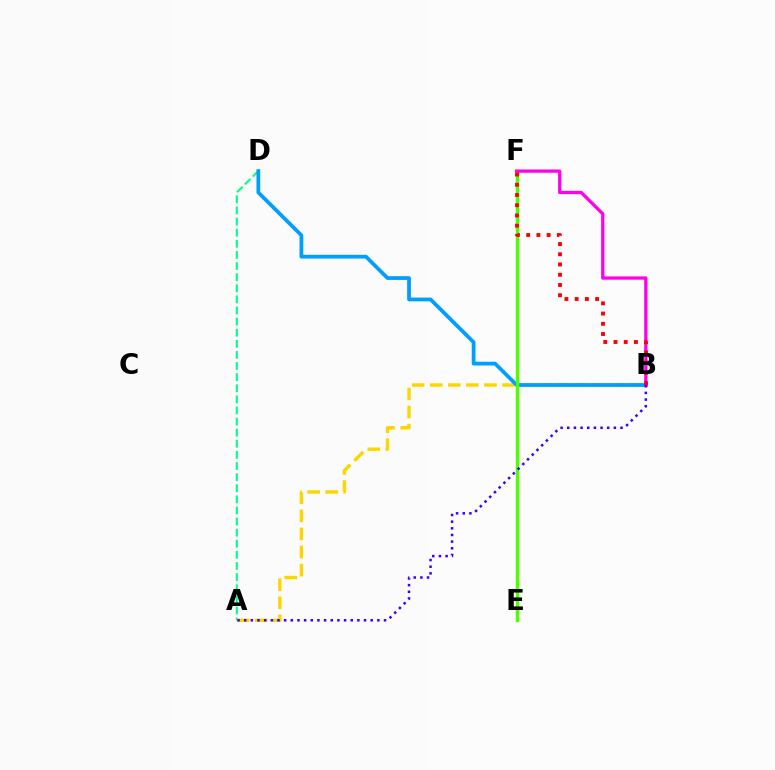{('A', 'D'): [{'color': '#00ff86', 'line_style': 'dashed', 'thickness': 1.51}], ('A', 'B'): [{'color': '#ffd500', 'line_style': 'dashed', 'thickness': 2.46}, {'color': '#3700ff', 'line_style': 'dotted', 'thickness': 1.81}], ('B', 'D'): [{'color': '#009eff', 'line_style': 'solid', 'thickness': 2.71}], ('E', 'F'): [{'color': '#4fff00', 'line_style': 'solid', 'thickness': 2.43}], ('B', 'F'): [{'color': '#ff00ed', 'line_style': 'solid', 'thickness': 2.36}, {'color': '#ff0000', 'line_style': 'dotted', 'thickness': 2.78}]}